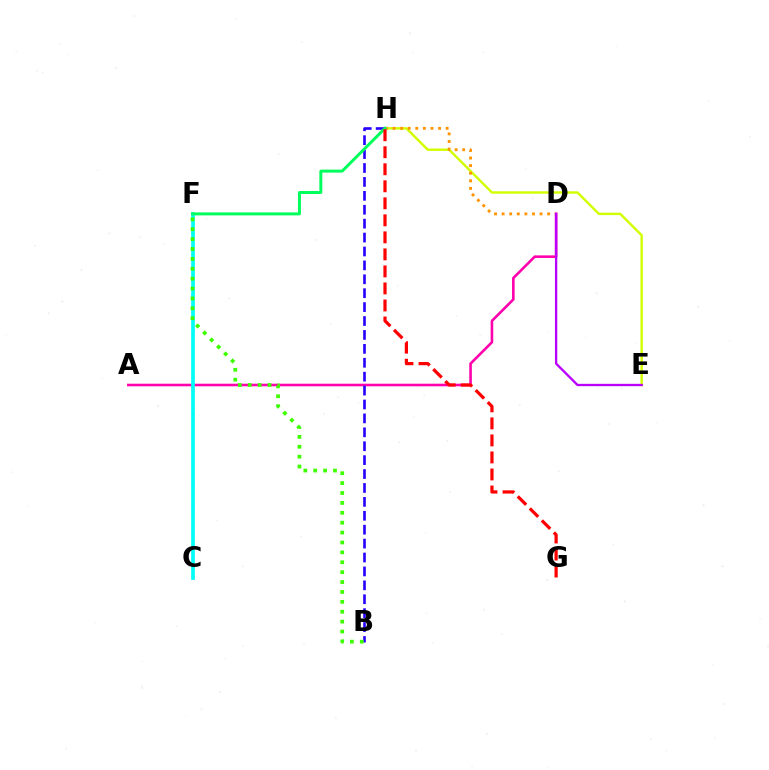{('E', 'H'): [{'color': '#d1ff00', 'line_style': 'solid', 'thickness': 1.74}], ('C', 'F'): [{'color': '#0074ff', 'line_style': 'dotted', 'thickness': 1.64}, {'color': '#00fff6', 'line_style': 'solid', 'thickness': 2.64}], ('D', 'H'): [{'color': '#ff9400', 'line_style': 'dotted', 'thickness': 2.06}], ('A', 'D'): [{'color': '#ff00ac', 'line_style': 'solid', 'thickness': 1.87}], ('B', 'H'): [{'color': '#2500ff', 'line_style': 'dashed', 'thickness': 1.89}], ('F', 'H'): [{'color': '#00ff5c', 'line_style': 'solid', 'thickness': 2.14}], ('D', 'E'): [{'color': '#b900ff', 'line_style': 'solid', 'thickness': 1.68}], ('G', 'H'): [{'color': '#ff0000', 'line_style': 'dashed', 'thickness': 2.31}], ('B', 'F'): [{'color': '#3dff00', 'line_style': 'dotted', 'thickness': 2.69}]}